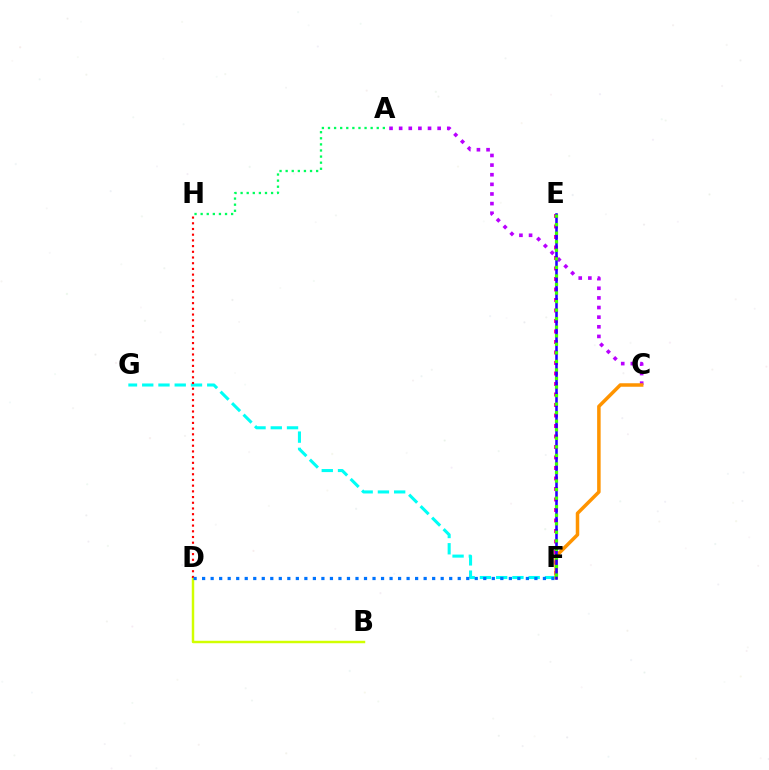{('F', 'G'): [{'color': '#00fff6', 'line_style': 'dashed', 'thickness': 2.21}], ('A', 'C'): [{'color': '#b900ff', 'line_style': 'dotted', 'thickness': 2.62}], ('B', 'D'): [{'color': '#d1ff00', 'line_style': 'solid', 'thickness': 1.77}], ('D', 'H'): [{'color': '#ff0000', 'line_style': 'dotted', 'thickness': 1.55}], ('D', 'F'): [{'color': '#0074ff', 'line_style': 'dotted', 'thickness': 2.31}], ('E', 'F'): [{'color': '#ff00ac', 'line_style': 'dotted', 'thickness': 2.85}, {'color': '#2500ff', 'line_style': 'solid', 'thickness': 1.86}, {'color': '#3dff00', 'line_style': 'dotted', 'thickness': 2.32}], ('A', 'H'): [{'color': '#00ff5c', 'line_style': 'dotted', 'thickness': 1.66}], ('C', 'F'): [{'color': '#ff9400', 'line_style': 'solid', 'thickness': 2.52}]}